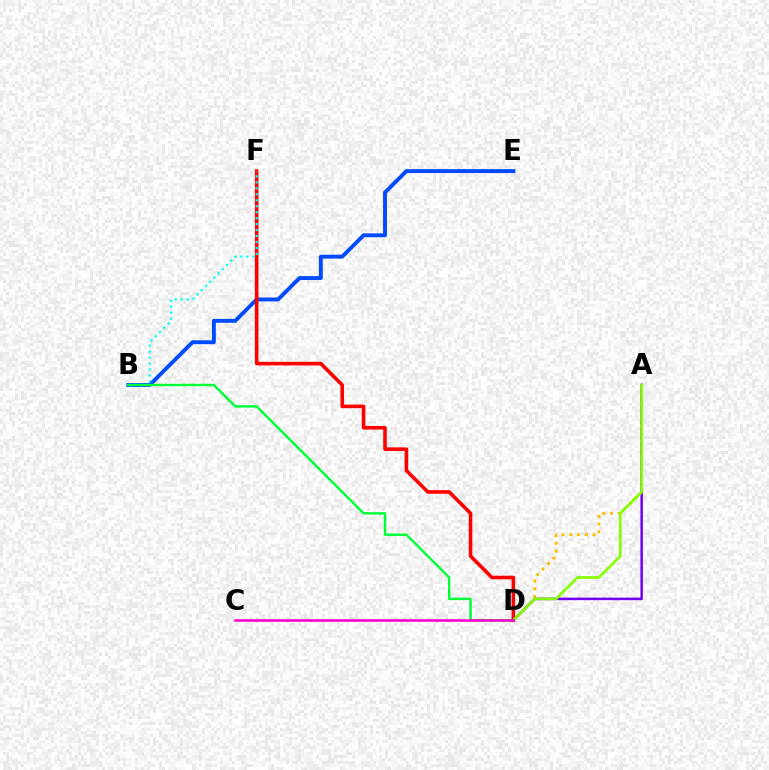{('A', 'D'): [{'color': '#ffbd00', 'line_style': 'dotted', 'thickness': 2.11}, {'color': '#7200ff', 'line_style': 'solid', 'thickness': 1.81}, {'color': '#84ff00', 'line_style': 'solid', 'thickness': 1.92}], ('B', 'E'): [{'color': '#004bff', 'line_style': 'solid', 'thickness': 2.8}], ('D', 'F'): [{'color': '#ff0000', 'line_style': 'solid', 'thickness': 2.58}], ('B', 'F'): [{'color': '#00fff6', 'line_style': 'dotted', 'thickness': 1.62}], ('B', 'D'): [{'color': '#00ff39', 'line_style': 'solid', 'thickness': 1.74}], ('C', 'D'): [{'color': '#ff00cf', 'line_style': 'solid', 'thickness': 1.84}]}